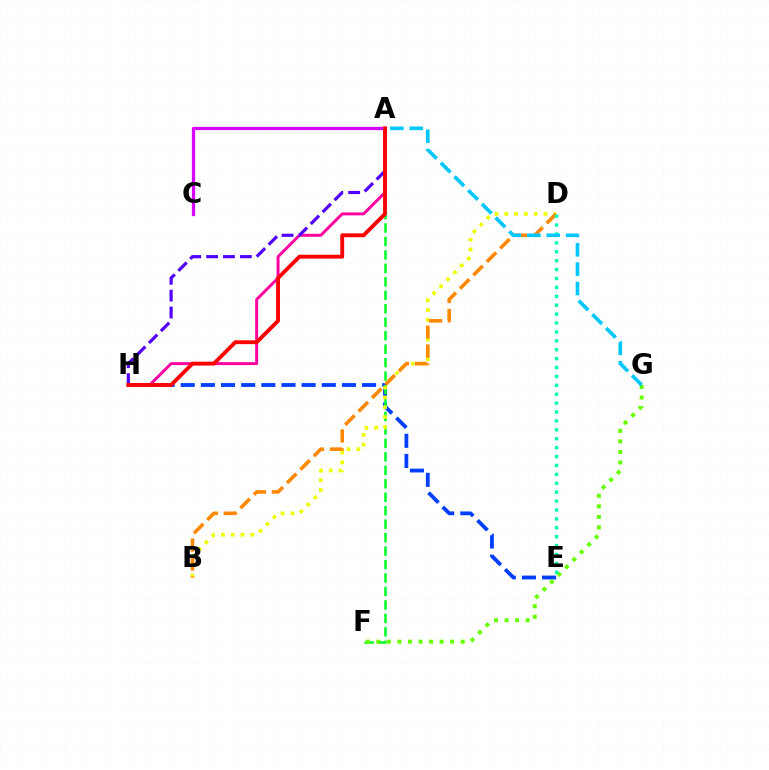{('E', 'H'): [{'color': '#003fff', 'line_style': 'dashed', 'thickness': 2.74}], ('A', 'F'): [{'color': '#00ff27', 'line_style': 'dashed', 'thickness': 1.83}], ('F', 'G'): [{'color': '#66ff00', 'line_style': 'dotted', 'thickness': 2.86}], ('B', 'D'): [{'color': '#eeff00', 'line_style': 'dotted', 'thickness': 2.66}, {'color': '#ff8800', 'line_style': 'dashed', 'thickness': 2.58}], ('A', 'H'): [{'color': '#ff00a0', 'line_style': 'solid', 'thickness': 2.13}, {'color': '#4f00ff', 'line_style': 'dashed', 'thickness': 2.29}, {'color': '#ff0000', 'line_style': 'solid', 'thickness': 2.78}], ('D', 'E'): [{'color': '#00ffaf', 'line_style': 'dotted', 'thickness': 2.42}], ('A', 'G'): [{'color': '#00c7ff', 'line_style': 'dashed', 'thickness': 2.63}], ('A', 'C'): [{'color': '#d600ff', 'line_style': 'solid', 'thickness': 2.35}]}